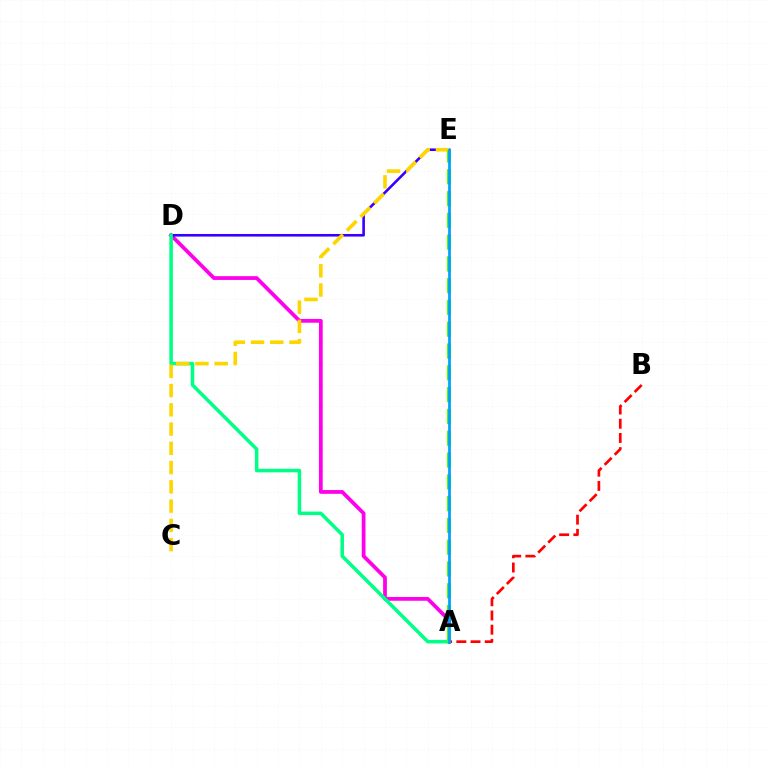{('A', 'D'): [{'color': '#ff00ed', 'line_style': 'solid', 'thickness': 2.71}, {'color': '#00ff86', 'line_style': 'solid', 'thickness': 2.53}], ('D', 'E'): [{'color': '#3700ff', 'line_style': 'solid', 'thickness': 1.88}], ('A', 'B'): [{'color': '#ff0000', 'line_style': 'dashed', 'thickness': 1.93}], ('C', 'E'): [{'color': '#ffd500', 'line_style': 'dashed', 'thickness': 2.62}], ('A', 'E'): [{'color': '#4fff00', 'line_style': 'dashed', 'thickness': 2.96}, {'color': '#009eff', 'line_style': 'solid', 'thickness': 1.94}]}